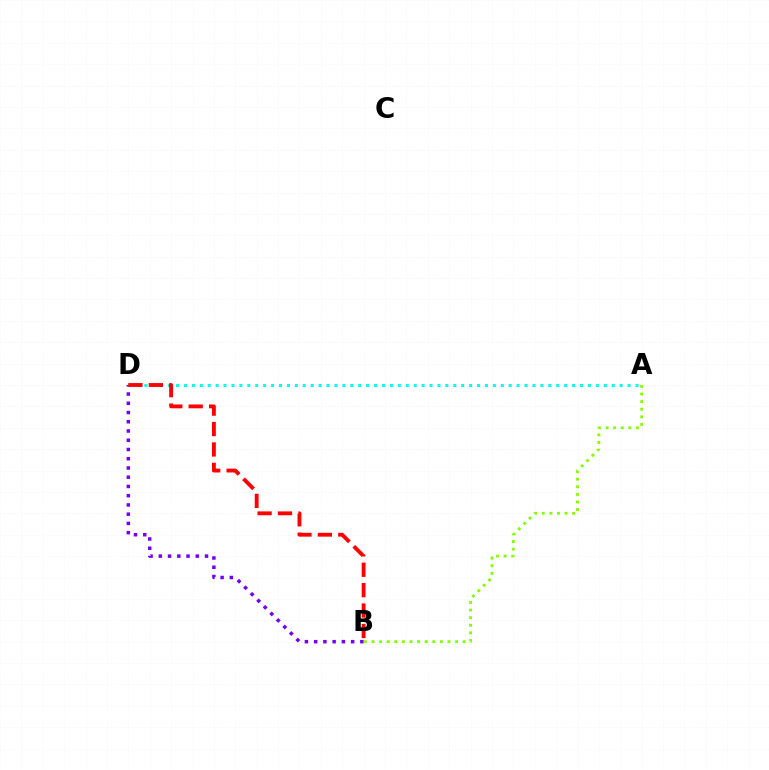{('A', 'D'): [{'color': '#00fff6', 'line_style': 'dotted', 'thickness': 2.15}], ('B', 'D'): [{'color': '#7200ff', 'line_style': 'dotted', 'thickness': 2.51}, {'color': '#ff0000', 'line_style': 'dashed', 'thickness': 2.77}], ('A', 'B'): [{'color': '#84ff00', 'line_style': 'dotted', 'thickness': 2.06}]}